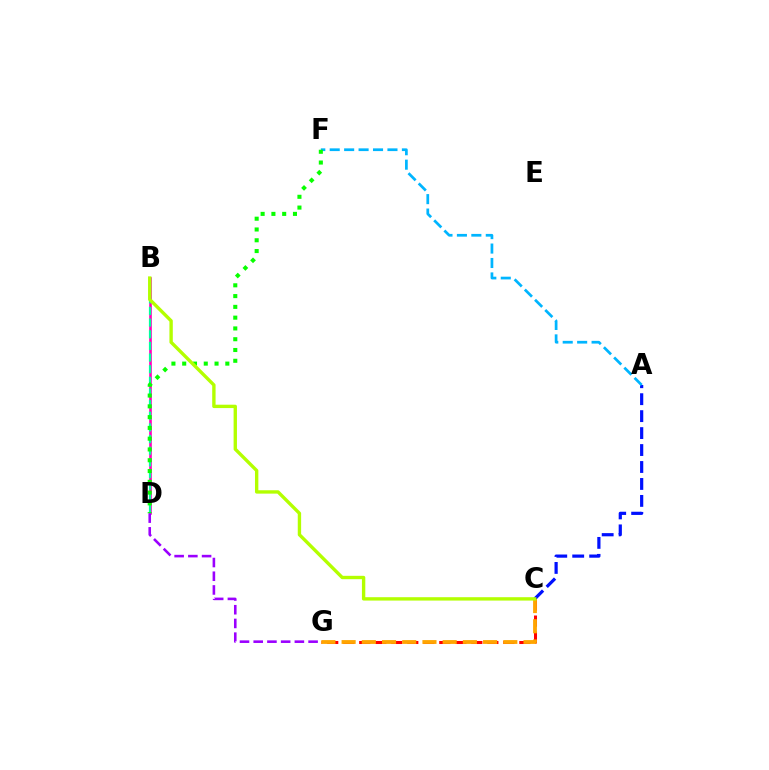{('A', 'C'): [{'color': '#0010ff', 'line_style': 'dashed', 'thickness': 2.3}], ('A', 'F'): [{'color': '#00b5ff', 'line_style': 'dashed', 'thickness': 1.96}], ('B', 'D'): [{'color': '#ff00bd', 'line_style': 'solid', 'thickness': 1.9}, {'color': '#00ff9d', 'line_style': 'dashed', 'thickness': 1.58}], ('C', 'G'): [{'color': '#ff0000', 'line_style': 'dashed', 'thickness': 2.18}, {'color': '#ffa500', 'line_style': 'dashed', 'thickness': 2.75}], ('D', 'F'): [{'color': '#08ff00', 'line_style': 'dotted', 'thickness': 2.93}], ('B', 'C'): [{'color': '#b3ff00', 'line_style': 'solid', 'thickness': 2.43}], ('D', 'G'): [{'color': '#9b00ff', 'line_style': 'dashed', 'thickness': 1.86}]}